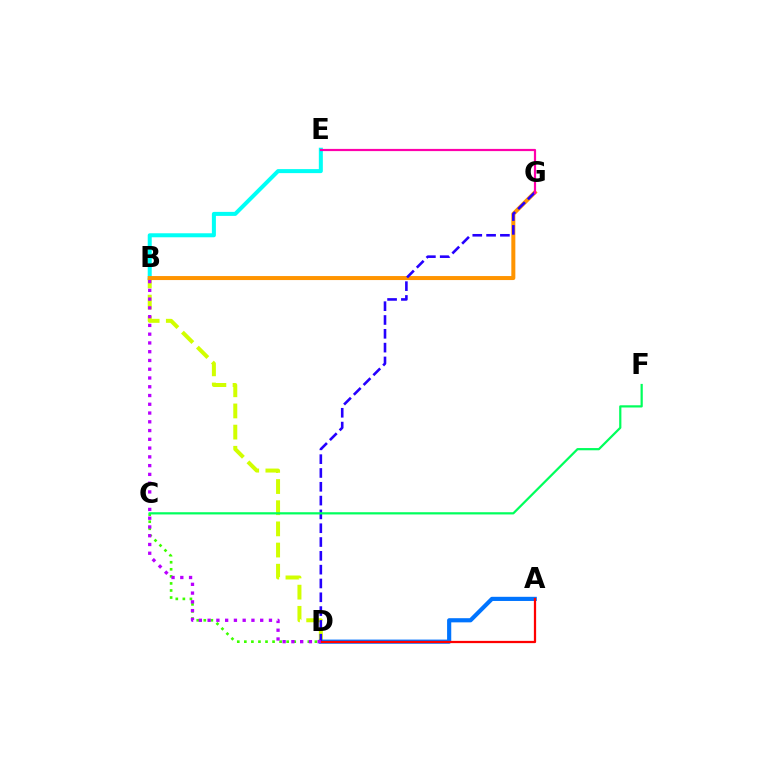{('B', 'E'): [{'color': '#00fff6', 'line_style': 'solid', 'thickness': 2.89}], ('B', 'D'): [{'color': '#d1ff00', 'line_style': 'dashed', 'thickness': 2.88}, {'color': '#b900ff', 'line_style': 'dotted', 'thickness': 2.38}], ('B', 'G'): [{'color': '#ff9400', 'line_style': 'solid', 'thickness': 2.88}], ('A', 'D'): [{'color': '#0074ff', 'line_style': 'solid', 'thickness': 2.99}, {'color': '#ff0000', 'line_style': 'solid', 'thickness': 1.62}], ('D', 'G'): [{'color': '#2500ff', 'line_style': 'dashed', 'thickness': 1.88}], ('C', 'D'): [{'color': '#3dff00', 'line_style': 'dotted', 'thickness': 1.92}], ('E', 'G'): [{'color': '#ff00ac', 'line_style': 'solid', 'thickness': 1.59}], ('C', 'F'): [{'color': '#00ff5c', 'line_style': 'solid', 'thickness': 1.6}]}